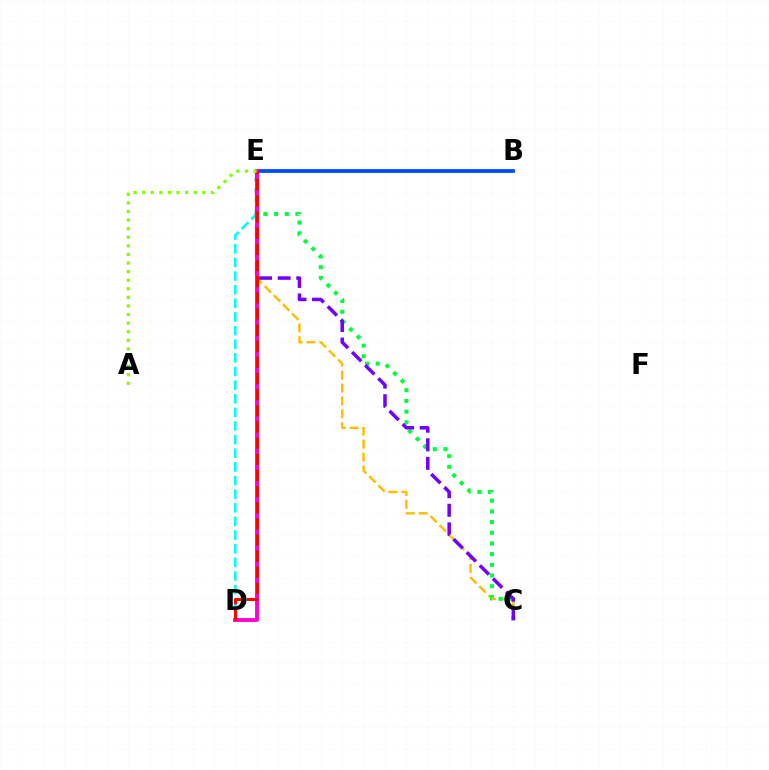{('C', 'E'): [{'color': '#ffbd00', 'line_style': 'dashed', 'thickness': 1.75}, {'color': '#00ff39', 'line_style': 'dotted', 'thickness': 2.9}, {'color': '#7200ff', 'line_style': 'dashed', 'thickness': 2.52}], ('D', 'E'): [{'color': '#00fff6', 'line_style': 'dashed', 'thickness': 1.85}, {'color': '#ff00cf', 'line_style': 'solid', 'thickness': 2.78}, {'color': '#ff0000', 'line_style': 'dashed', 'thickness': 2.19}], ('B', 'E'): [{'color': '#004bff', 'line_style': 'solid', 'thickness': 2.73}], ('A', 'E'): [{'color': '#84ff00', 'line_style': 'dotted', 'thickness': 2.33}]}